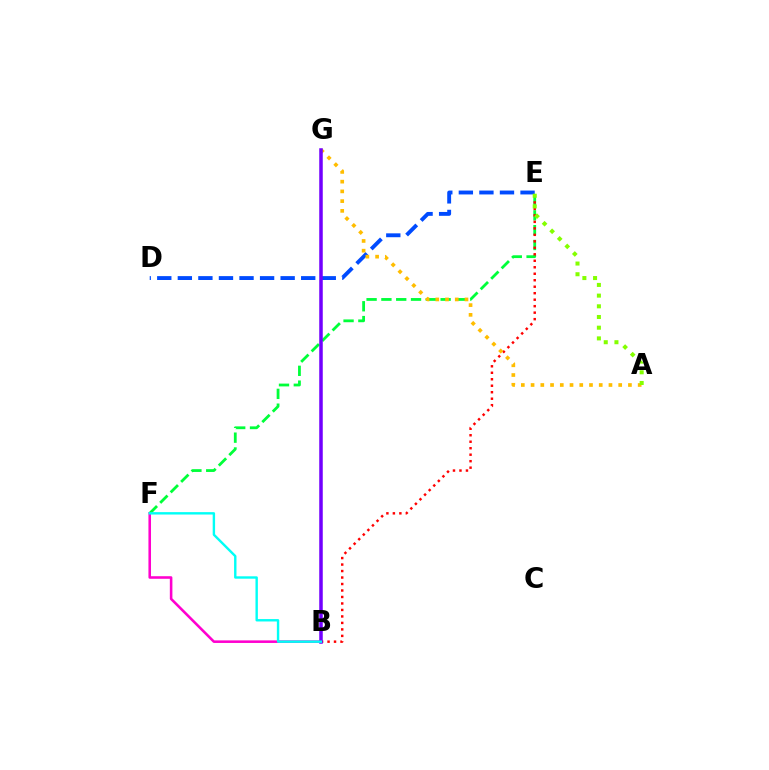{('B', 'F'): [{'color': '#ff00cf', 'line_style': 'solid', 'thickness': 1.85}, {'color': '#00fff6', 'line_style': 'solid', 'thickness': 1.73}], ('E', 'F'): [{'color': '#00ff39', 'line_style': 'dashed', 'thickness': 2.01}], ('D', 'E'): [{'color': '#004bff', 'line_style': 'dashed', 'thickness': 2.79}], ('B', 'E'): [{'color': '#ff0000', 'line_style': 'dotted', 'thickness': 1.76}], ('A', 'G'): [{'color': '#ffbd00', 'line_style': 'dotted', 'thickness': 2.65}], ('A', 'E'): [{'color': '#84ff00', 'line_style': 'dotted', 'thickness': 2.9}], ('B', 'G'): [{'color': '#7200ff', 'line_style': 'solid', 'thickness': 2.53}]}